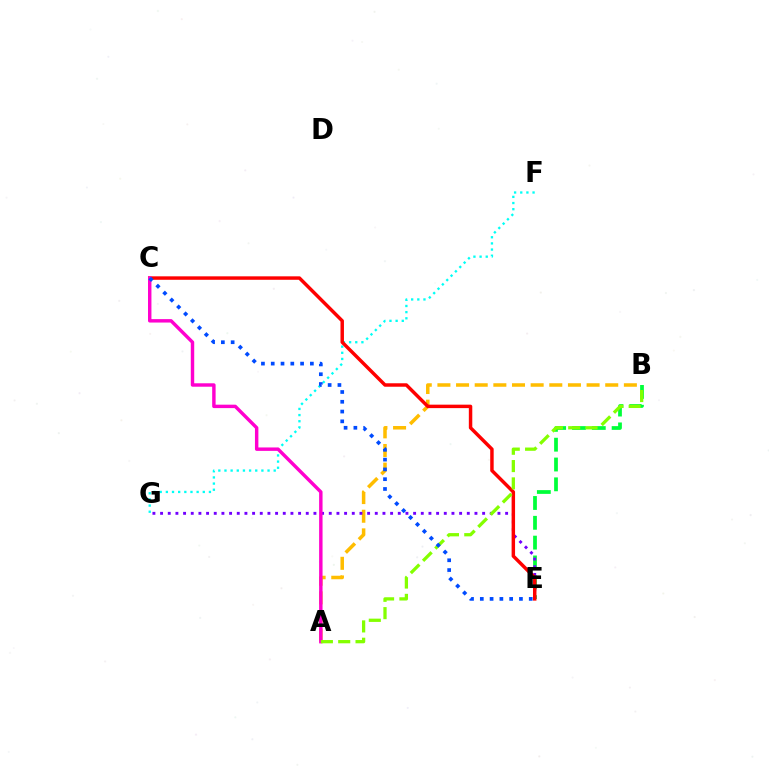{('A', 'B'): [{'color': '#ffbd00', 'line_style': 'dashed', 'thickness': 2.53}, {'color': '#84ff00', 'line_style': 'dashed', 'thickness': 2.35}], ('F', 'G'): [{'color': '#00fff6', 'line_style': 'dotted', 'thickness': 1.67}], ('B', 'E'): [{'color': '#00ff39', 'line_style': 'dashed', 'thickness': 2.69}], ('E', 'G'): [{'color': '#7200ff', 'line_style': 'dotted', 'thickness': 2.08}], ('C', 'E'): [{'color': '#ff0000', 'line_style': 'solid', 'thickness': 2.49}, {'color': '#004bff', 'line_style': 'dotted', 'thickness': 2.66}], ('A', 'C'): [{'color': '#ff00cf', 'line_style': 'solid', 'thickness': 2.47}]}